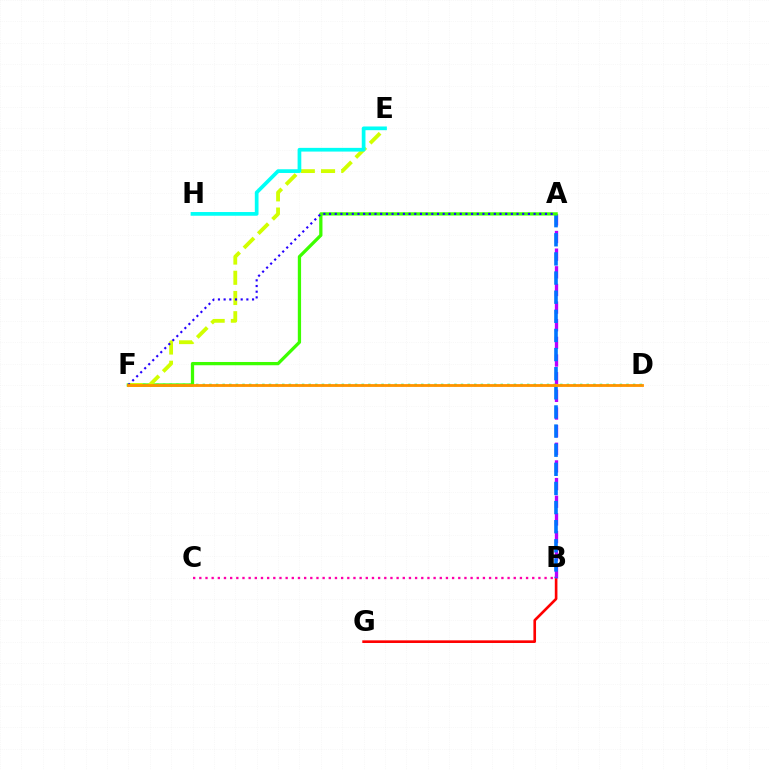{('B', 'G'): [{'color': '#ff0000', 'line_style': 'solid', 'thickness': 1.9}], ('A', 'B'): [{'color': '#b900ff', 'line_style': 'dashed', 'thickness': 2.4}, {'color': '#0074ff', 'line_style': 'dashed', 'thickness': 2.6}], ('B', 'C'): [{'color': '#ff00ac', 'line_style': 'dotted', 'thickness': 1.68}], ('D', 'F'): [{'color': '#00ff5c', 'line_style': 'dotted', 'thickness': 1.8}, {'color': '#ff9400', 'line_style': 'solid', 'thickness': 2.03}], ('A', 'F'): [{'color': '#3dff00', 'line_style': 'solid', 'thickness': 2.35}, {'color': '#2500ff', 'line_style': 'dotted', 'thickness': 1.54}], ('E', 'F'): [{'color': '#d1ff00', 'line_style': 'dashed', 'thickness': 2.75}], ('E', 'H'): [{'color': '#00fff6', 'line_style': 'solid', 'thickness': 2.67}]}